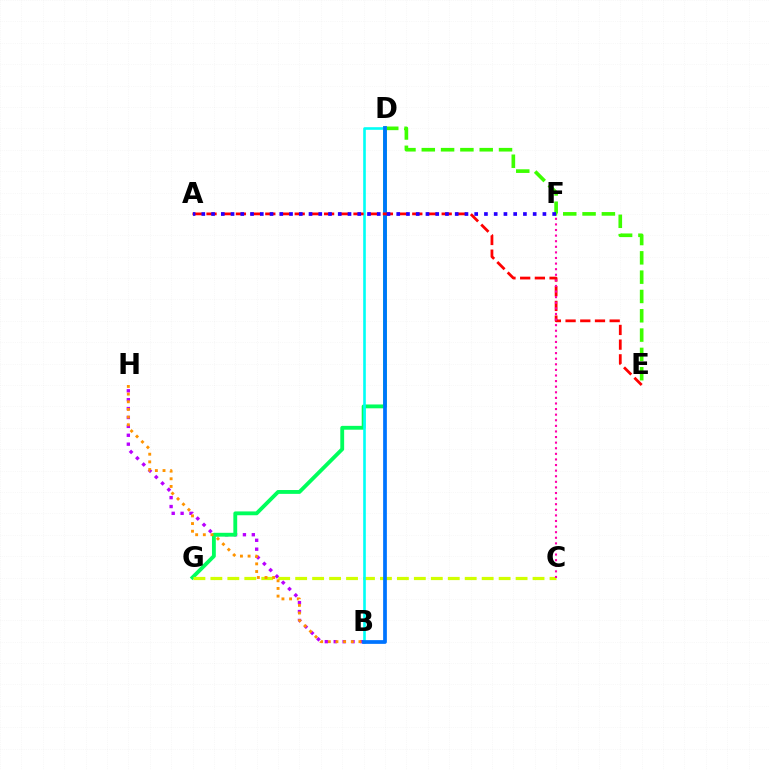{('B', 'H'): [{'color': '#b900ff', 'line_style': 'dotted', 'thickness': 2.42}, {'color': '#ff9400', 'line_style': 'dotted', 'thickness': 2.08}], ('D', 'G'): [{'color': '#00ff5c', 'line_style': 'solid', 'thickness': 2.77}], ('D', 'E'): [{'color': '#3dff00', 'line_style': 'dashed', 'thickness': 2.62}], ('C', 'G'): [{'color': '#d1ff00', 'line_style': 'dashed', 'thickness': 2.3}], ('B', 'D'): [{'color': '#00fff6', 'line_style': 'solid', 'thickness': 1.88}, {'color': '#0074ff', 'line_style': 'solid', 'thickness': 2.69}], ('A', 'E'): [{'color': '#ff0000', 'line_style': 'dashed', 'thickness': 2.0}], ('C', 'F'): [{'color': '#ff00ac', 'line_style': 'dotted', 'thickness': 1.52}], ('A', 'F'): [{'color': '#2500ff', 'line_style': 'dotted', 'thickness': 2.65}]}